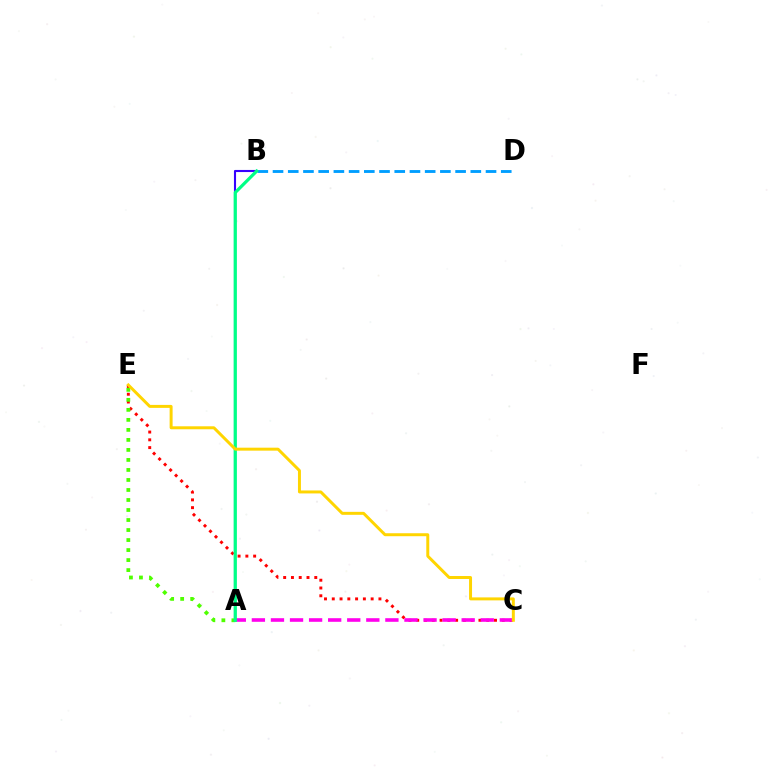{('C', 'E'): [{'color': '#ff0000', 'line_style': 'dotted', 'thickness': 2.11}, {'color': '#ffd500', 'line_style': 'solid', 'thickness': 2.14}], ('A', 'E'): [{'color': '#4fff00', 'line_style': 'dotted', 'thickness': 2.72}], ('B', 'D'): [{'color': '#009eff', 'line_style': 'dashed', 'thickness': 2.07}], ('A', 'C'): [{'color': '#ff00ed', 'line_style': 'dashed', 'thickness': 2.59}], ('A', 'B'): [{'color': '#3700ff', 'line_style': 'solid', 'thickness': 1.51}, {'color': '#00ff86', 'line_style': 'solid', 'thickness': 2.31}]}